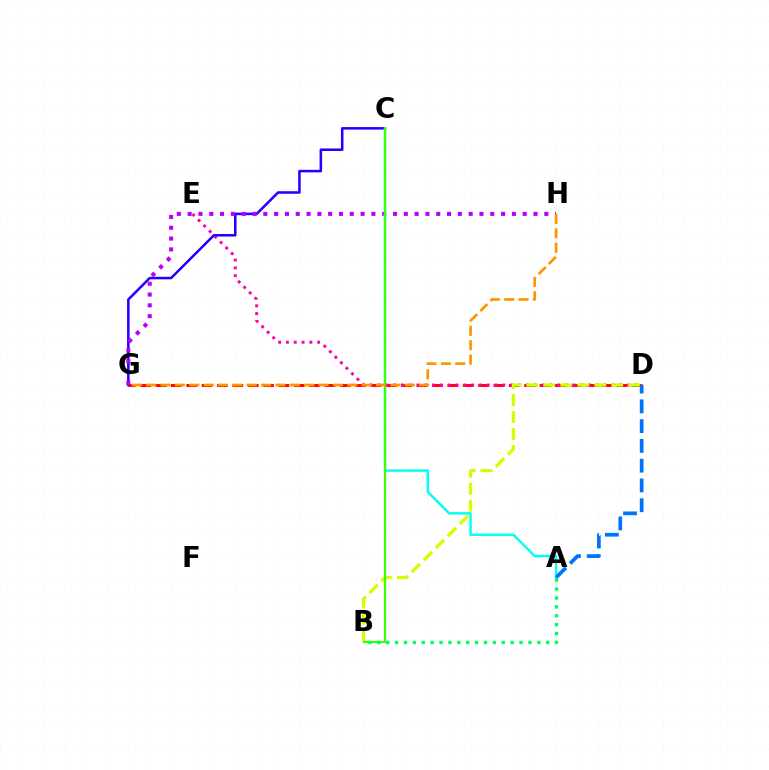{('D', 'G'): [{'color': '#ff0000', 'line_style': 'dashed', 'thickness': 2.09}], ('D', 'E'): [{'color': '#ff00ac', 'line_style': 'dotted', 'thickness': 2.12}], ('C', 'G'): [{'color': '#2500ff', 'line_style': 'solid', 'thickness': 1.83}], ('B', 'D'): [{'color': '#d1ff00', 'line_style': 'dashed', 'thickness': 2.31}], ('G', 'H'): [{'color': '#b900ff', 'line_style': 'dotted', 'thickness': 2.94}, {'color': '#ff9400', 'line_style': 'dashed', 'thickness': 1.95}], ('A', 'C'): [{'color': '#00fff6', 'line_style': 'solid', 'thickness': 1.75}], ('B', 'C'): [{'color': '#3dff00', 'line_style': 'solid', 'thickness': 1.58}], ('A', 'B'): [{'color': '#00ff5c', 'line_style': 'dotted', 'thickness': 2.42}], ('A', 'D'): [{'color': '#0074ff', 'line_style': 'dashed', 'thickness': 2.69}]}